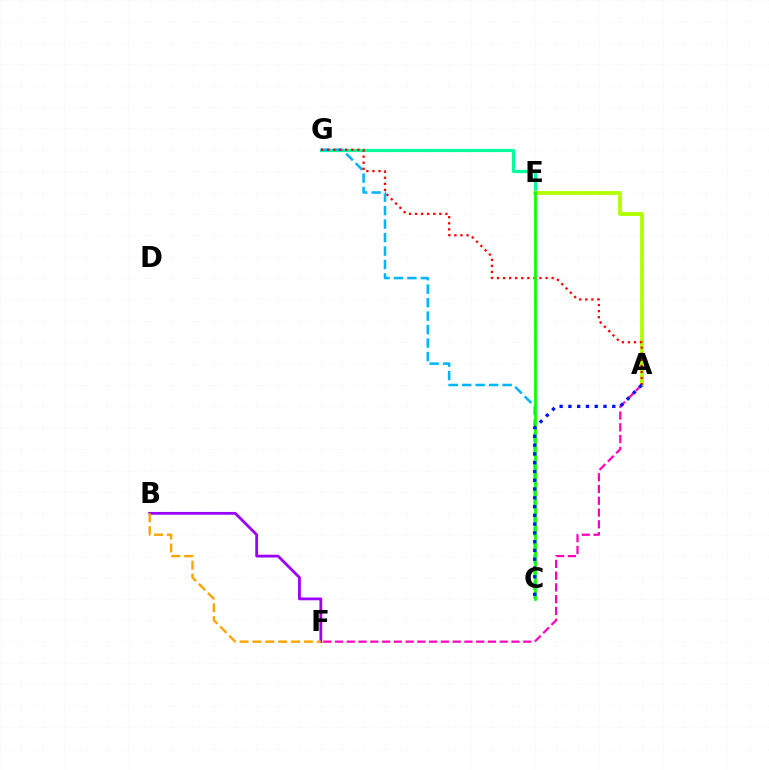{('A', 'F'): [{'color': '#ff00bd', 'line_style': 'dashed', 'thickness': 1.6}], ('B', 'F'): [{'color': '#9b00ff', 'line_style': 'solid', 'thickness': 2.01}, {'color': '#ffa500', 'line_style': 'dashed', 'thickness': 1.75}], ('E', 'G'): [{'color': '#00ff9d', 'line_style': 'solid', 'thickness': 2.3}], ('A', 'E'): [{'color': '#b3ff00', 'line_style': 'solid', 'thickness': 2.79}], ('C', 'G'): [{'color': '#00b5ff', 'line_style': 'dashed', 'thickness': 1.83}], ('A', 'G'): [{'color': '#ff0000', 'line_style': 'dotted', 'thickness': 1.65}], ('C', 'E'): [{'color': '#08ff00', 'line_style': 'solid', 'thickness': 1.95}], ('A', 'C'): [{'color': '#0010ff', 'line_style': 'dotted', 'thickness': 2.38}]}